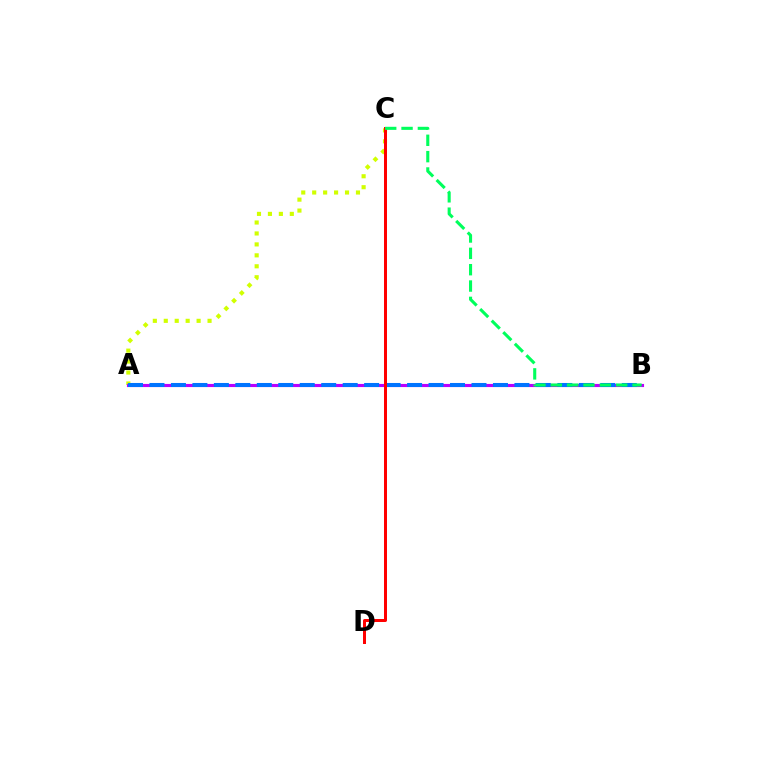{('A', 'C'): [{'color': '#d1ff00', 'line_style': 'dotted', 'thickness': 2.97}], ('A', 'B'): [{'color': '#b900ff', 'line_style': 'solid', 'thickness': 2.25}, {'color': '#0074ff', 'line_style': 'dashed', 'thickness': 2.92}], ('C', 'D'): [{'color': '#ff0000', 'line_style': 'solid', 'thickness': 2.15}], ('B', 'C'): [{'color': '#00ff5c', 'line_style': 'dashed', 'thickness': 2.22}]}